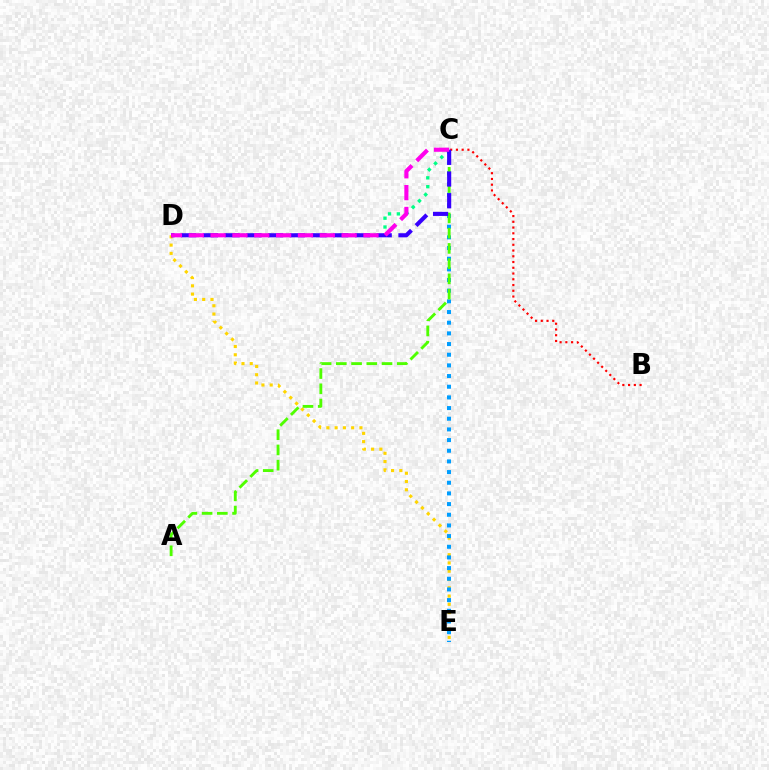{('D', 'E'): [{'color': '#ffd500', 'line_style': 'dotted', 'thickness': 2.25}], ('C', 'D'): [{'color': '#00ff86', 'line_style': 'dotted', 'thickness': 2.4}, {'color': '#3700ff', 'line_style': 'dashed', 'thickness': 2.95}, {'color': '#ff00ed', 'line_style': 'dashed', 'thickness': 2.97}], ('C', 'E'): [{'color': '#009eff', 'line_style': 'dotted', 'thickness': 2.9}], ('B', 'C'): [{'color': '#ff0000', 'line_style': 'dotted', 'thickness': 1.56}], ('A', 'C'): [{'color': '#4fff00', 'line_style': 'dashed', 'thickness': 2.07}]}